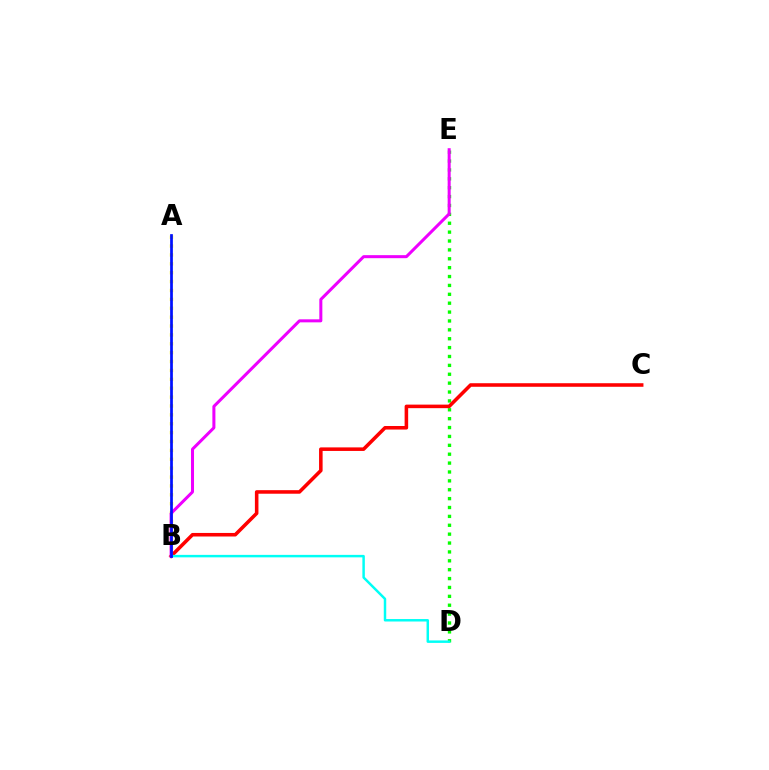{('D', 'E'): [{'color': '#08ff00', 'line_style': 'dotted', 'thickness': 2.41}], ('B', 'C'): [{'color': '#ff0000', 'line_style': 'solid', 'thickness': 2.56}], ('A', 'B'): [{'color': '#fcf500', 'line_style': 'dotted', 'thickness': 2.41}, {'color': '#0010ff', 'line_style': 'solid', 'thickness': 1.96}], ('B', 'D'): [{'color': '#00fff6', 'line_style': 'solid', 'thickness': 1.78}], ('B', 'E'): [{'color': '#ee00ff', 'line_style': 'solid', 'thickness': 2.18}]}